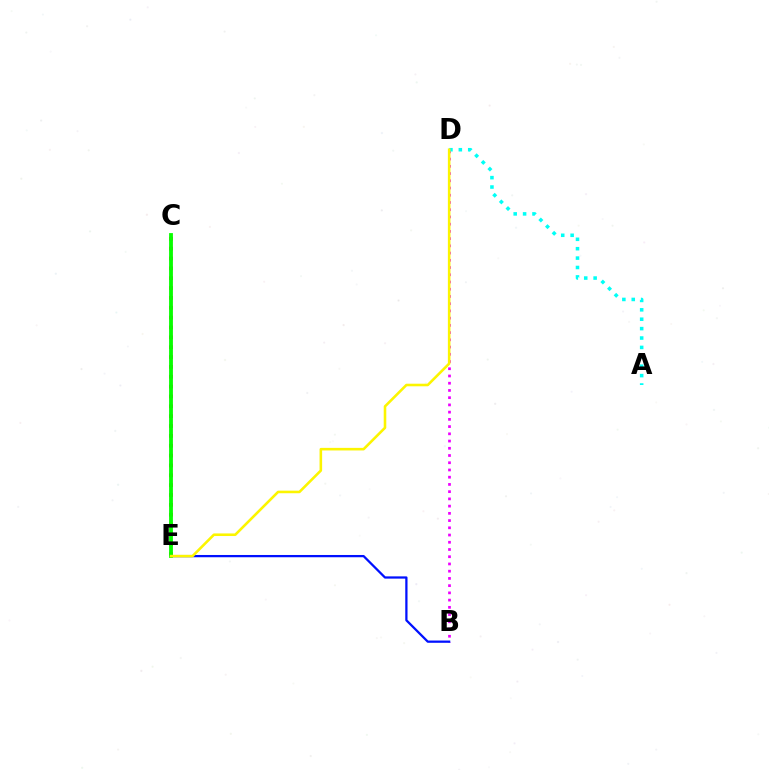{('B', 'D'): [{'color': '#ee00ff', 'line_style': 'dotted', 'thickness': 1.96}], ('B', 'E'): [{'color': '#0010ff', 'line_style': 'solid', 'thickness': 1.63}], ('C', 'E'): [{'color': '#ff0000', 'line_style': 'dotted', 'thickness': 2.68}, {'color': '#08ff00', 'line_style': 'solid', 'thickness': 2.75}], ('A', 'D'): [{'color': '#00fff6', 'line_style': 'dotted', 'thickness': 2.55}], ('D', 'E'): [{'color': '#fcf500', 'line_style': 'solid', 'thickness': 1.86}]}